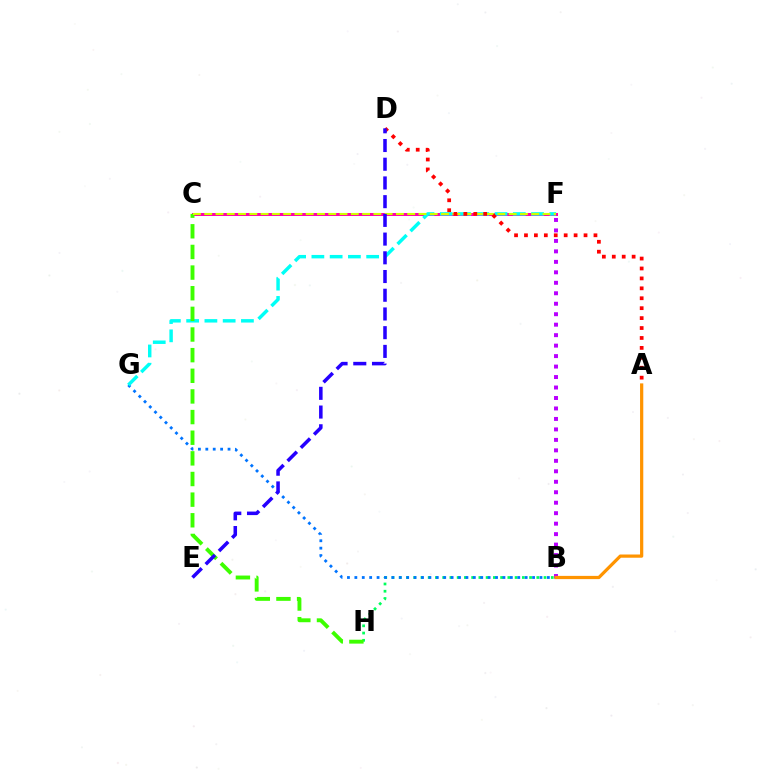{('C', 'F'): [{'color': '#ff00ac', 'line_style': 'solid', 'thickness': 2.16}, {'color': '#d1ff00', 'line_style': 'dashed', 'thickness': 1.53}], ('B', 'H'): [{'color': '#00ff5c', 'line_style': 'dotted', 'thickness': 1.97}], ('B', 'G'): [{'color': '#0074ff', 'line_style': 'dotted', 'thickness': 2.01}], ('F', 'G'): [{'color': '#00fff6', 'line_style': 'dashed', 'thickness': 2.48}], ('B', 'F'): [{'color': '#b900ff', 'line_style': 'dotted', 'thickness': 2.85}], ('C', 'H'): [{'color': '#3dff00', 'line_style': 'dashed', 'thickness': 2.8}], ('A', 'B'): [{'color': '#ff9400', 'line_style': 'solid', 'thickness': 2.32}], ('A', 'D'): [{'color': '#ff0000', 'line_style': 'dotted', 'thickness': 2.7}], ('D', 'E'): [{'color': '#2500ff', 'line_style': 'dashed', 'thickness': 2.54}]}